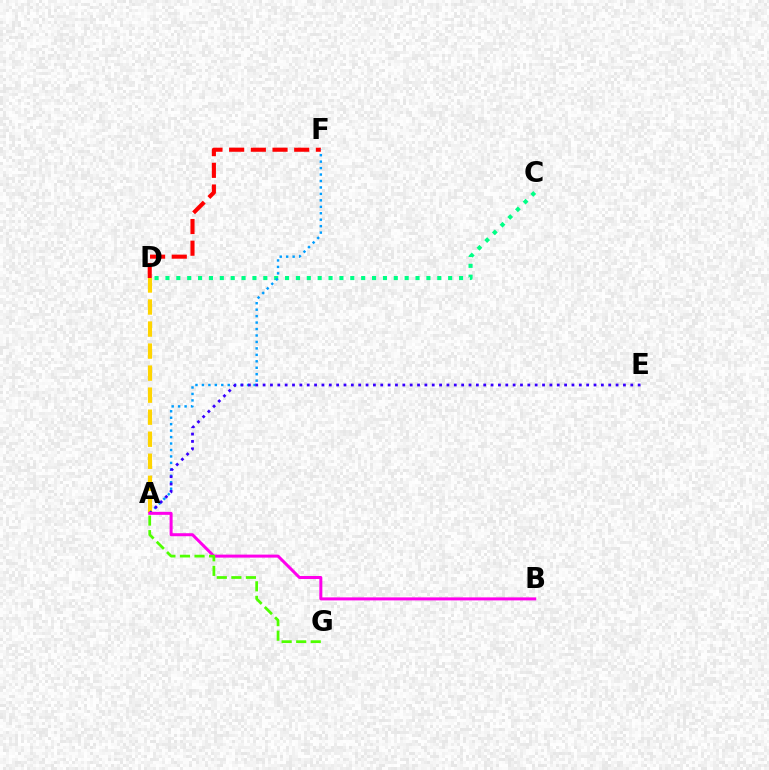{('D', 'F'): [{'color': '#ff0000', 'line_style': 'dashed', 'thickness': 2.95}], ('C', 'D'): [{'color': '#00ff86', 'line_style': 'dotted', 'thickness': 2.95}], ('A', 'F'): [{'color': '#009eff', 'line_style': 'dotted', 'thickness': 1.75}], ('A', 'D'): [{'color': '#ffd500', 'line_style': 'dashed', 'thickness': 2.99}], ('A', 'E'): [{'color': '#3700ff', 'line_style': 'dotted', 'thickness': 2.0}], ('A', 'B'): [{'color': '#ff00ed', 'line_style': 'solid', 'thickness': 2.16}], ('A', 'G'): [{'color': '#4fff00', 'line_style': 'dashed', 'thickness': 1.98}]}